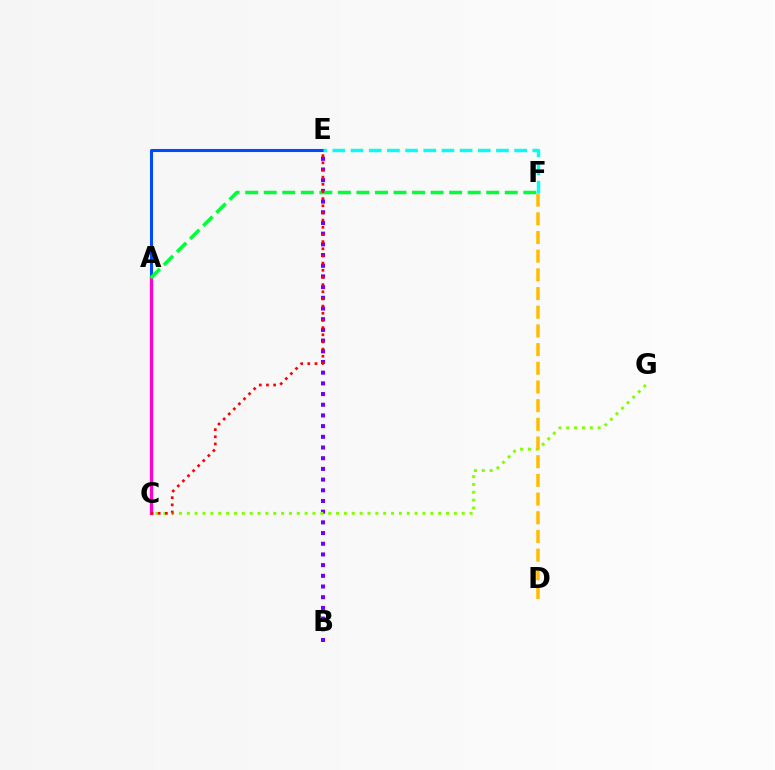{('B', 'E'): [{'color': '#7200ff', 'line_style': 'dotted', 'thickness': 2.91}], ('A', 'E'): [{'color': '#004bff', 'line_style': 'solid', 'thickness': 2.19}], ('E', 'F'): [{'color': '#00fff6', 'line_style': 'dashed', 'thickness': 2.47}], ('C', 'G'): [{'color': '#84ff00', 'line_style': 'dotted', 'thickness': 2.13}], ('A', 'C'): [{'color': '#ff00cf', 'line_style': 'solid', 'thickness': 2.35}], ('D', 'F'): [{'color': '#ffbd00', 'line_style': 'dashed', 'thickness': 2.54}], ('A', 'F'): [{'color': '#00ff39', 'line_style': 'dashed', 'thickness': 2.52}], ('C', 'E'): [{'color': '#ff0000', 'line_style': 'dotted', 'thickness': 1.95}]}